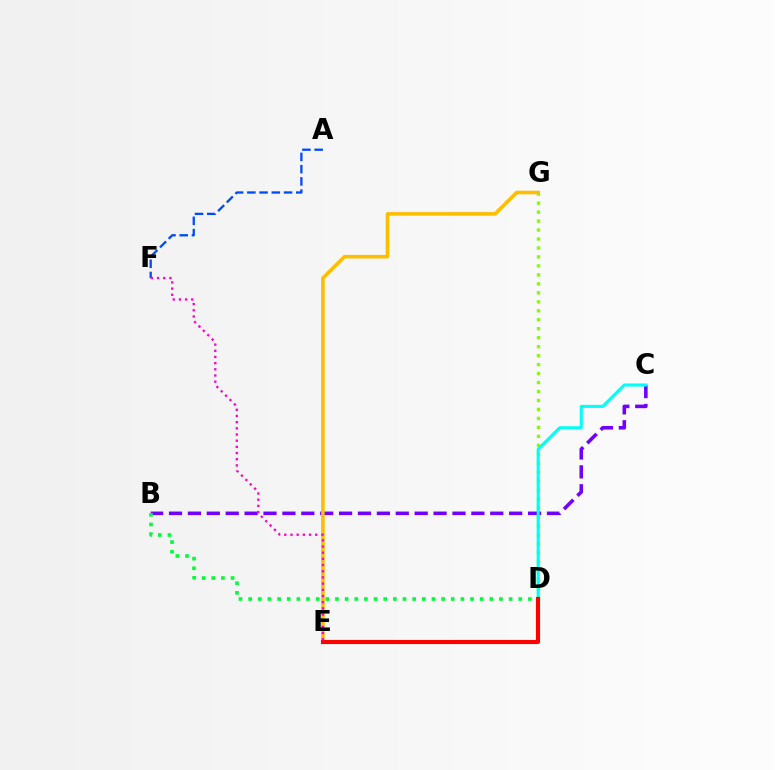{('A', 'F'): [{'color': '#004bff', 'line_style': 'dashed', 'thickness': 1.66}], ('B', 'C'): [{'color': '#7200ff', 'line_style': 'dashed', 'thickness': 2.57}], ('D', 'G'): [{'color': '#84ff00', 'line_style': 'dotted', 'thickness': 2.44}], ('E', 'G'): [{'color': '#ffbd00', 'line_style': 'solid', 'thickness': 2.57}], ('C', 'D'): [{'color': '#00fff6', 'line_style': 'solid', 'thickness': 2.22}], ('B', 'D'): [{'color': '#00ff39', 'line_style': 'dotted', 'thickness': 2.62}], ('D', 'E'): [{'color': '#ff0000', 'line_style': 'solid', 'thickness': 2.97}], ('E', 'F'): [{'color': '#ff00cf', 'line_style': 'dotted', 'thickness': 1.68}]}